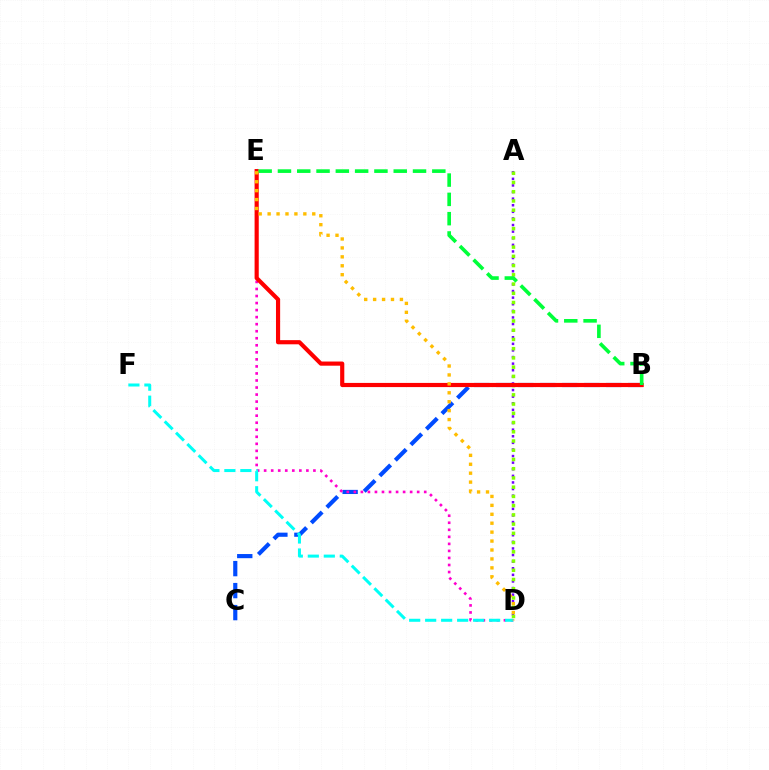{('B', 'C'): [{'color': '#004bff', 'line_style': 'dashed', 'thickness': 2.99}], ('A', 'D'): [{'color': '#7200ff', 'line_style': 'dotted', 'thickness': 1.79}, {'color': '#84ff00', 'line_style': 'dotted', 'thickness': 2.51}], ('D', 'E'): [{'color': '#ff00cf', 'line_style': 'dotted', 'thickness': 1.91}, {'color': '#ffbd00', 'line_style': 'dotted', 'thickness': 2.43}], ('D', 'F'): [{'color': '#00fff6', 'line_style': 'dashed', 'thickness': 2.17}], ('B', 'E'): [{'color': '#ff0000', 'line_style': 'solid', 'thickness': 3.0}, {'color': '#00ff39', 'line_style': 'dashed', 'thickness': 2.62}]}